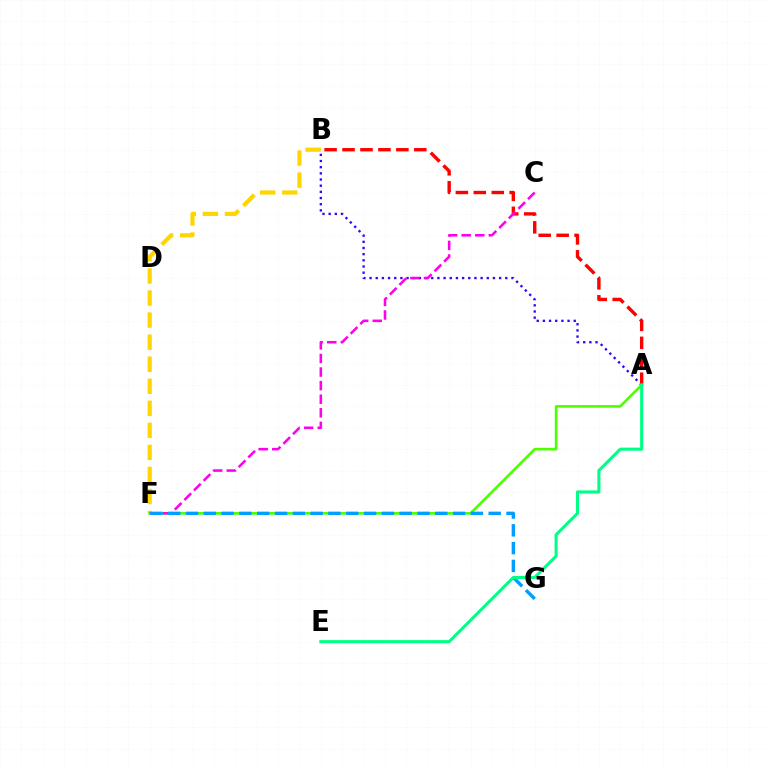{('A', 'B'): [{'color': '#3700ff', 'line_style': 'dotted', 'thickness': 1.68}, {'color': '#ff0000', 'line_style': 'dashed', 'thickness': 2.44}], ('B', 'F'): [{'color': '#ffd500', 'line_style': 'dashed', 'thickness': 3.0}], ('A', 'F'): [{'color': '#4fff00', 'line_style': 'solid', 'thickness': 1.9}], ('C', 'F'): [{'color': '#ff00ed', 'line_style': 'dashed', 'thickness': 1.85}], ('F', 'G'): [{'color': '#009eff', 'line_style': 'dashed', 'thickness': 2.42}], ('A', 'E'): [{'color': '#00ff86', 'line_style': 'solid', 'thickness': 2.22}]}